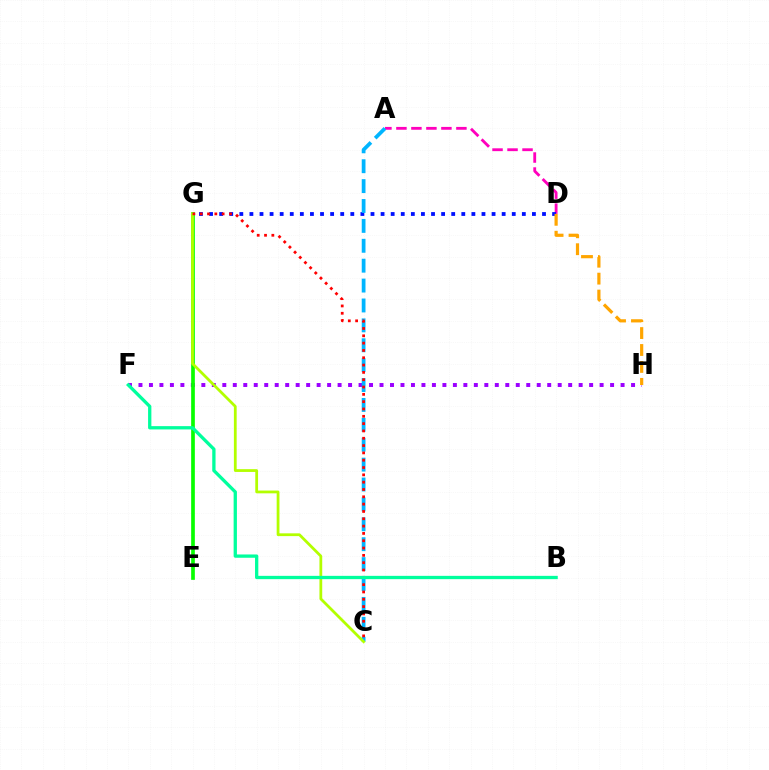{('A', 'D'): [{'color': '#ff00bd', 'line_style': 'dashed', 'thickness': 2.04}], ('D', 'G'): [{'color': '#0010ff', 'line_style': 'dotted', 'thickness': 2.74}], ('F', 'H'): [{'color': '#9b00ff', 'line_style': 'dotted', 'thickness': 2.85}], ('A', 'C'): [{'color': '#00b5ff', 'line_style': 'dashed', 'thickness': 2.7}], ('E', 'G'): [{'color': '#08ff00', 'line_style': 'solid', 'thickness': 2.65}], ('C', 'G'): [{'color': '#b3ff00', 'line_style': 'solid', 'thickness': 2.0}, {'color': '#ff0000', 'line_style': 'dotted', 'thickness': 1.99}], ('B', 'F'): [{'color': '#00ff9d', 'line_style': 'solid', 'thickness': 2.37}], ('D', 'H'): [{'color': '#ffa500', 'line_style': 'dashed', 'thickness': 2.3}]}